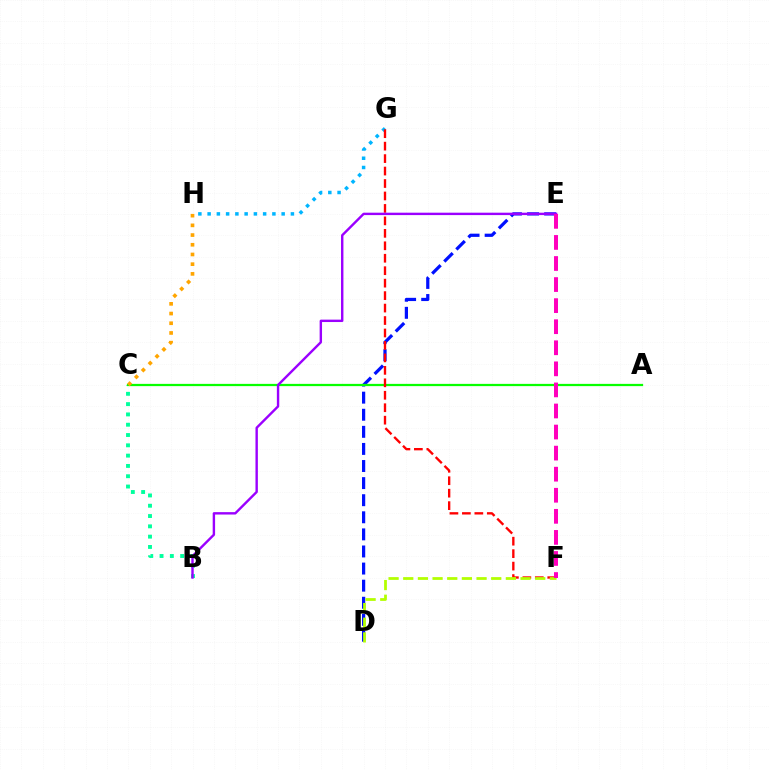{('B', 'C'): [{'color': '#00ff9d', 'line_style': 'dotted', 'thickness': 2.8}], ('D', 'E'): [{'color': '#0010ff', 'line_style': 'dashed', 'thickness': 2.32}], ('A', 'C'): [{'color': '#08ff00', 'line_style': 'solid', 'thickness': 1.62}], ('G', 'H'): [{'color': '#00b5ff', 'line_style': 'dotted', 'thickness': 2.51}], ('F', 'G'): [{'color': '#ff0000', 'line_style': 'dashed', 'thickness': 1.69}], ('D', 'F'): [{'color': '#b3ff00', 'line_style': 'dashed', 'thickness': 1.99}], ('B', 'E'): [{'color': '#9b00ff', 'line_style': 'solid', 'thickness': 1.73}], ('C', 'H'): [{'color': '#ffa500', 'line_style': 'dotted', 'thickness': 2.64}], ('E', 'F'): [{'color': '#ff00bd', 'line_style': 'dashed', 'thickness': 2.86}]}